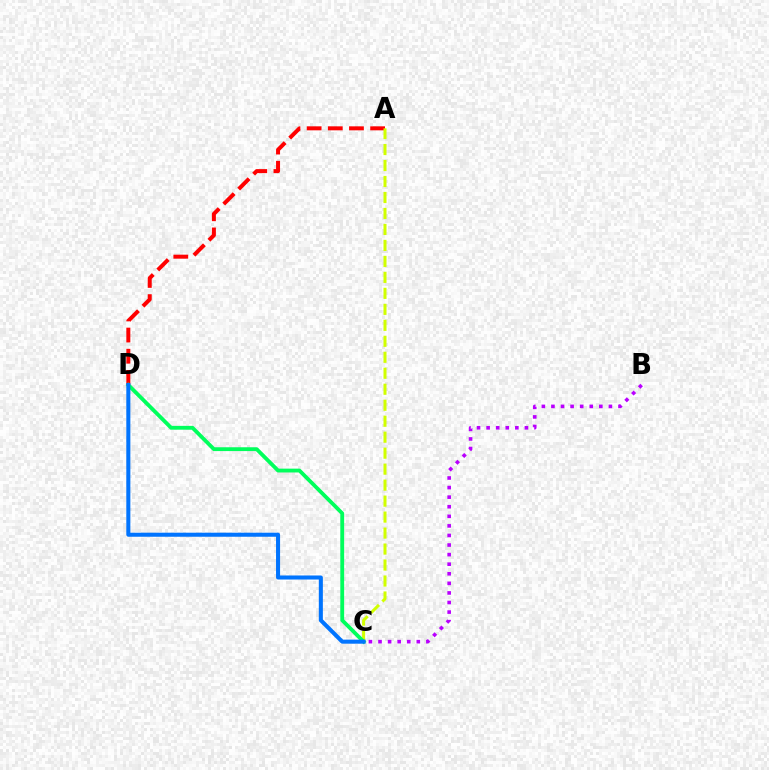{('A', 'D'): [{'color': '#ff0000', 'line_style': 'dashed', 'thickness': 2.87}], ('A', 'C'): [{'color': '#d1ff00', 'line_style': 'dashed', 'thickness': 2.17}], ('C', 'D'): [{'color': '#00ff5c', 'line_style': 'solid', 'thickness': 2.76}, {'color': '#0074ff', 'line_style': 'solid', 'thickness': 2.92}], ('B', 'C'): [{'color': '#b900ff', 'line_style': 'dotted', 'thickness': 2.6}]}